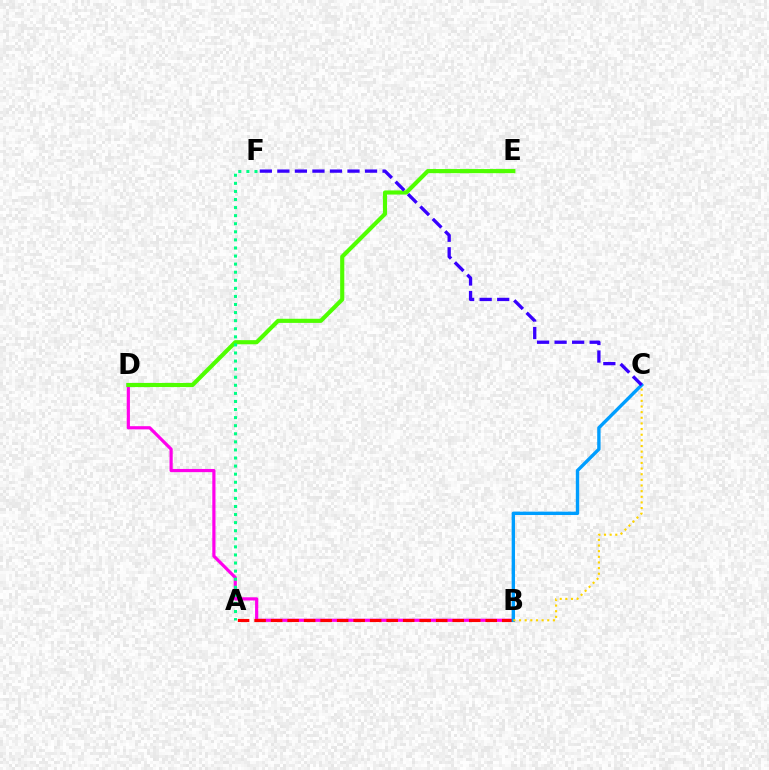{('B', 'D'): [{'color': '#ff00ed', 'line_style': 'solid', 'thickness': 2.29}], ('A', 'B'): [{'color': '#ff0000', 'line_style': 'dashed', 'thickness': 2.24}], ('B', 'C'): [{'color': '#009eff', 'line_style': 'solid', 'thickness': 2.43}, {'color': '#ffd500', 'line_style': 'dotted', 'thickness': 1.53}], ('D', 'E'): [{'color': '#4fff00', 'line_style': 'solid', 'thickness': 2.97}], ('C', 'F'): [{'color': '#3700ff', 'line_style': 'dashed', 'thickness': 2.38}], ('A', 'F'): [{'color': '#00ff86', 'line_style': 'dotted', 'thickness': 2.19}]}